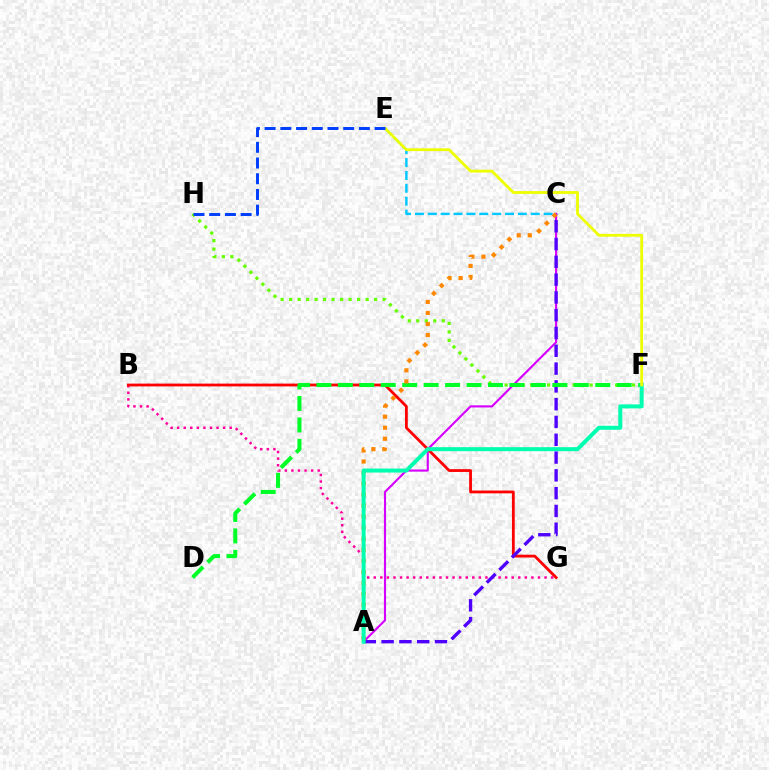{('A', 'C'): [{'color': '#d600ff', 'line_style': 'solid', 'thickness': 1.54}, {'color': '#4f00ff', 'line_style': 'dashed', 'thickness': 2.42}, {'color': '#ff8800', 'line_style': 'dotted', 'thickness': 3.0}], ('B', 'G'): [{'color': '#ff00a0', 'line_style': 'dotted', 'thickness': 1.78}, {'color': '#ff0000', 'line_style': 'solid', 'thickness': 2.01}], ('F', 'H'): [{'color': '#66ff00', 'line_style': 'dotted', 'thickness': 2.31}], ('D', 'F'): [{'color': '#00ff27', 'line_style': 'dashed', 'thickness': 2.91}], ('C', 'E'): [{'color': '#00c7ff', 'line_style': 'dashed', 'thickness': 1.75}], ('A', 'F'): [{'color': '#00ffaf', 'line_style': 'solid', 'thickness': 2.88}], ('E', 'F'): [{'color': '#eeff00', 'line_style': 'solid', 'thickness': 2.02}], ('E', 'H'): [{'color': '#003fff', 'line_style': 'dashed', 'thickness': 2.13}]}